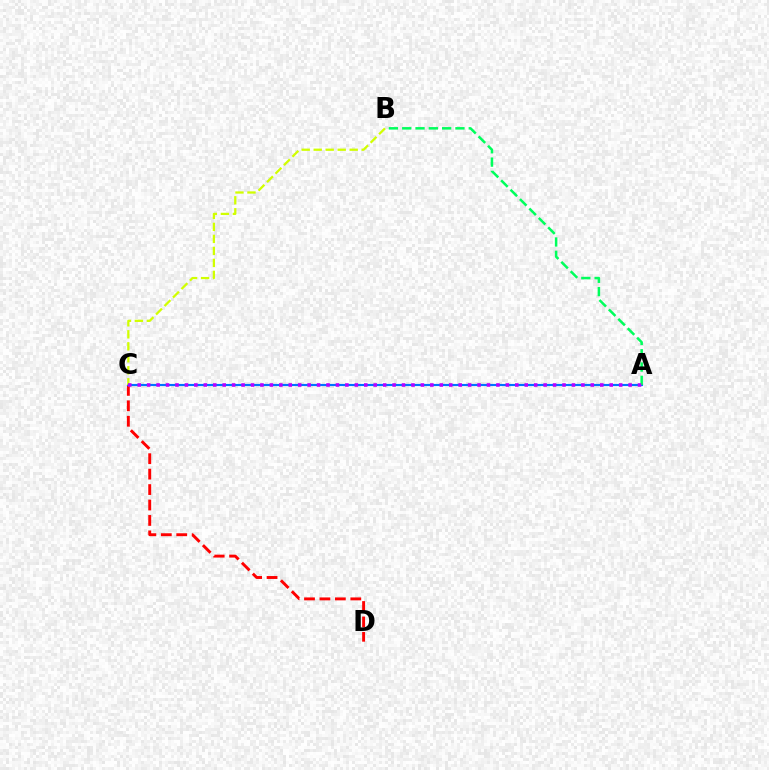{('C', 'D'): [{'color': '#ff0000', 'line_style': 'dashed', 'thickness': 2.1}], ('A', 'C'): [{'color': '#0074ff', 'line_style': 'solid', 'thickness': 1.54}, {'color': '#b900ff', 'line_style': 'dotted', 'thickness': 2.56}], ('B', 'C'): [{'color': '#d1ff00', 'line_style': 'dashed', 'thickness': 1.63}], ('A', 'B'): [{'color': '#00ff5c', 'line_style': 'dashed', 'thickness': 1.81}]}